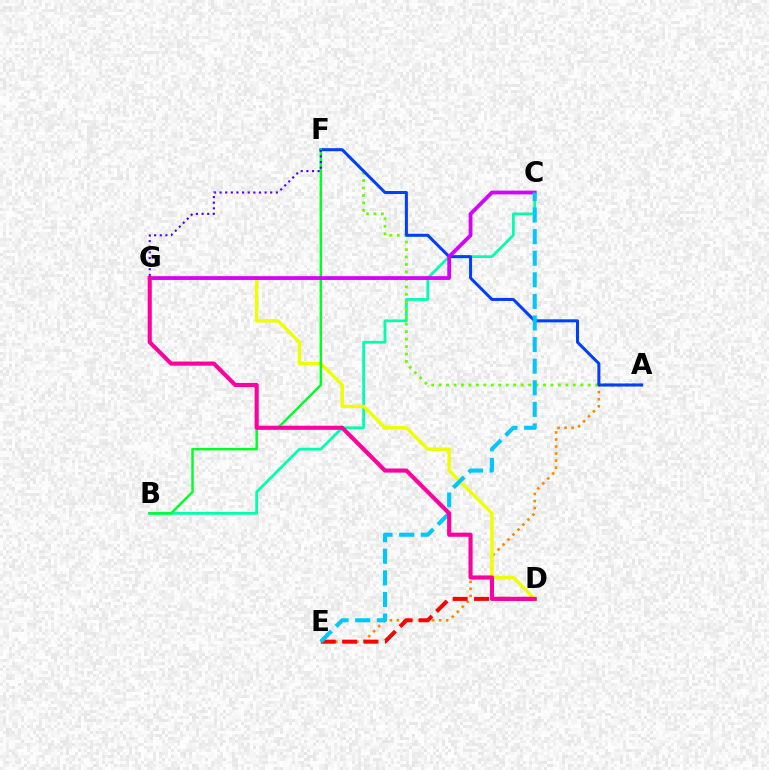{('B', 'C'): [{'color': '#00ffaf', 'line_style': 'solid', 'thickness': 1.99}], ('A', 'E'): [{'color': '#ff8800', 'line_style': 'dotted', 'thickness': 1.91}], ('A', 'F'): [{'color': '#66ff00', 'line_style': 'dotted', 'thickness': 2.03}, {'color': '#003fff', 'line_style': 'solid', 'thickness': 2.18}], ('D', 'G'): [{'color': '#eeff00', 'line_style': 'solid', 'thickness': 2.46}, {'color': '#ff00a0', 'line_style': 'solid', 'thickness': 2.97}], ('B', 'F'): [{'color': '#00ff27', 'line_style': 'solid', 'thickness': 1.75}], ('F', 'G'): [{'color': '#4f00ff', 'line_style': 'dotted', 'thickness': 1.53}], ('C', 'G'): [{'color': '#d600ff', 'line_style': 'solid', 'thickness': 2.72}], ('D', 'E'): [{'color': '#ff0000', 'line_style': 'dashed', 'thickness': 2.9}], ('C', 'E'): [{'color': '#00c7ff', 'line_style': 'dashed', 'thickness': 2.93}]}